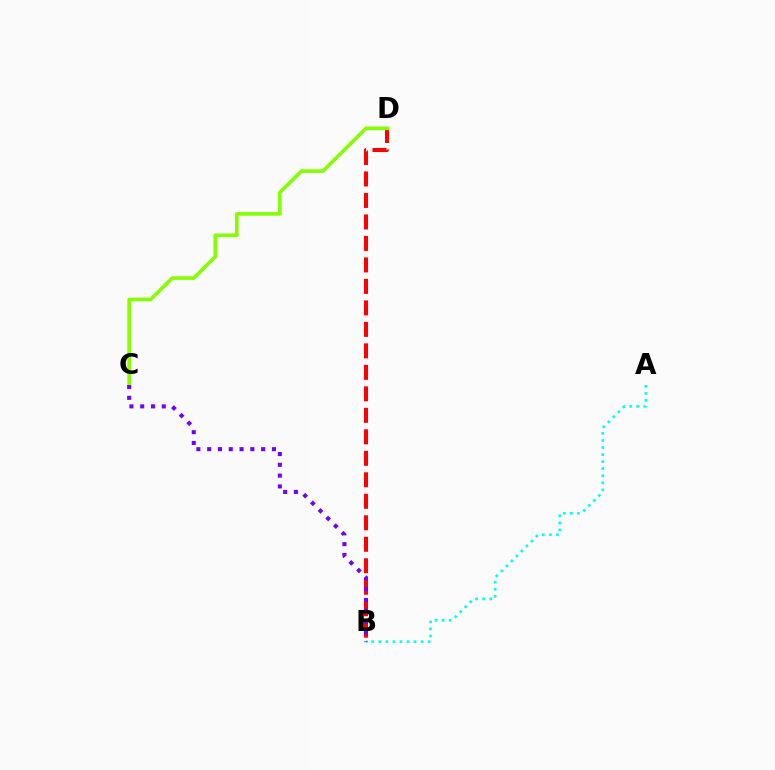{('A', 'B'): [{'color': '#00fff6', 'line_style': 'dotted', 'thickness': 1.92}], ('B', 'D'): [{'color': '#ff0000', 'line_style': 'dashed', 'thickness': 2.92}], ('C', 'D'): [{'color': '#84ff00', 'line_style': 'solid', 'thickness': 2.61}], ('B', 'C'): [{'color': '#7200ff', 'line_style': 'dotted', 'thickness': 2.93}]}